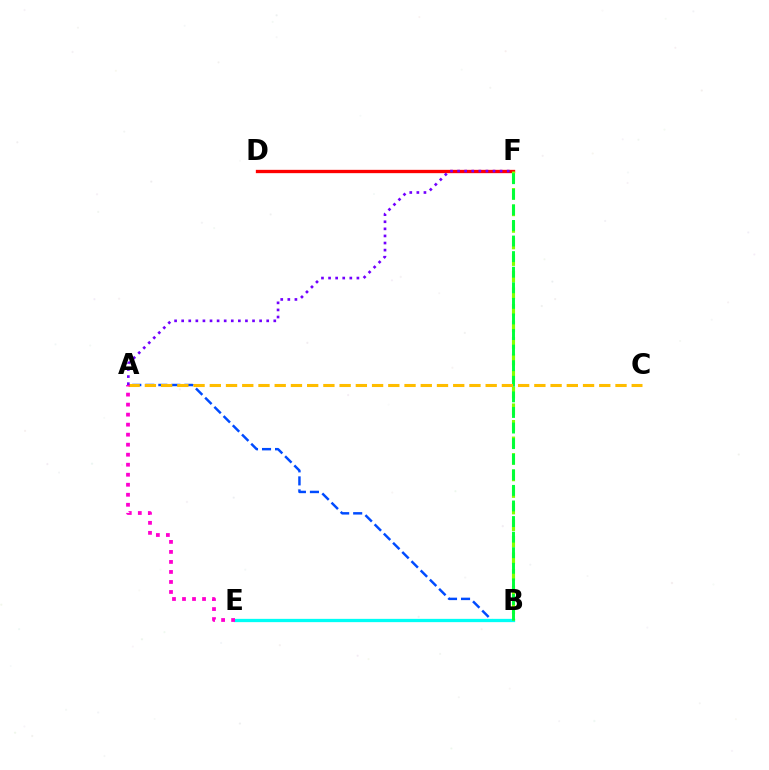{('A', 'B'): [{'color': '#004bff', 'line_style': 'dashed', 'thickness': 1.77}], ('D', 'F'): [{'color': '#ff0000', 'line_style': 'solid', 'thickness': 2.39}], ('B', 'E'): [{'color': '#00fff6', 'line_style': 'solid', 'thickness': 2.36}], ('B', 'F'): [{'color': '#84ff00', 'line_style': 'dashed', 'thickness': 2.25}, {'color': '#00ff39', 'line_style': 'dashed', 'thickness': 2.12}], ('A', 'C'): [{'color': '#ffbd00', 'line_style': 'dashed', 'thickness': 2.2}], ('A', 'E'): [{'color': '#ff00cf', 'line_style': 'dotted', 'thickness': 2.72}], ('A', 'F'): [{'color': '#7200ff', 'line_style': 'dotted', 'thickness': 1.93}]}